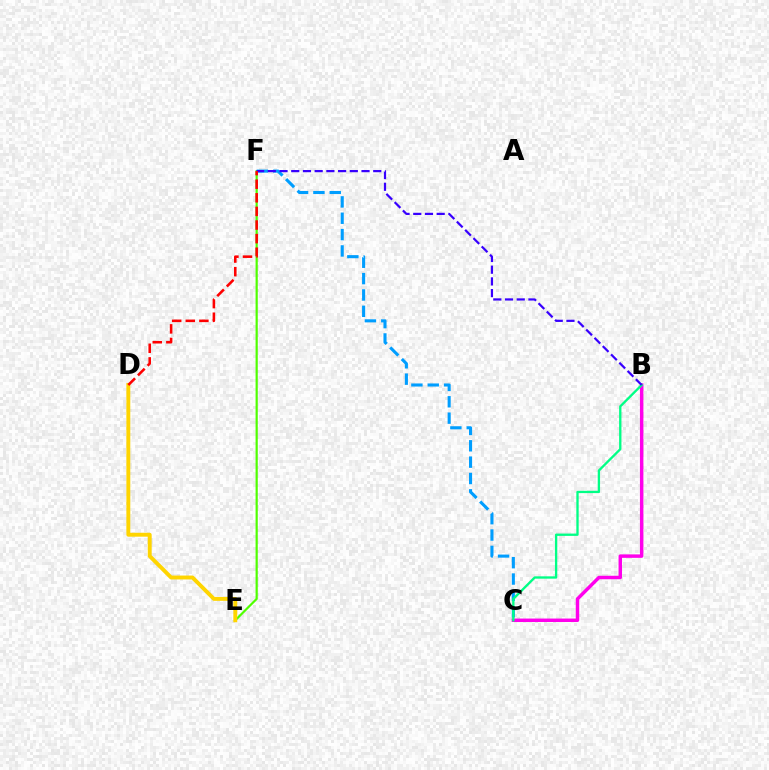{('E', 'F'): [{'color': '#4fff00', 'line_style': 'solid', 'thickness': 1.58}], ('B', 'C'): [{'color': '#ff00ed', 'line_style': 'solid', 'thickness': 2.49}, {'color': '#00ff86', 'line_style': 'solid', 'thickness': 1.67}], ('C', 'F'): [{'color': '#009eff', 'line_style': 'dashed', 'thickness': 2.22}], ('D', 'E'): [{'color': '#ffd500', 'line_style': 'solid', 'thickness': 2.81}], ('B', 'F'): [{'color': '#3700ff', 'line_style': 'dashed', 'thickness': 1.59}], ('D', 'F'): [{'color': '#ff0000', 'line_style': 'dashed', 'thickness': 1.85}]}